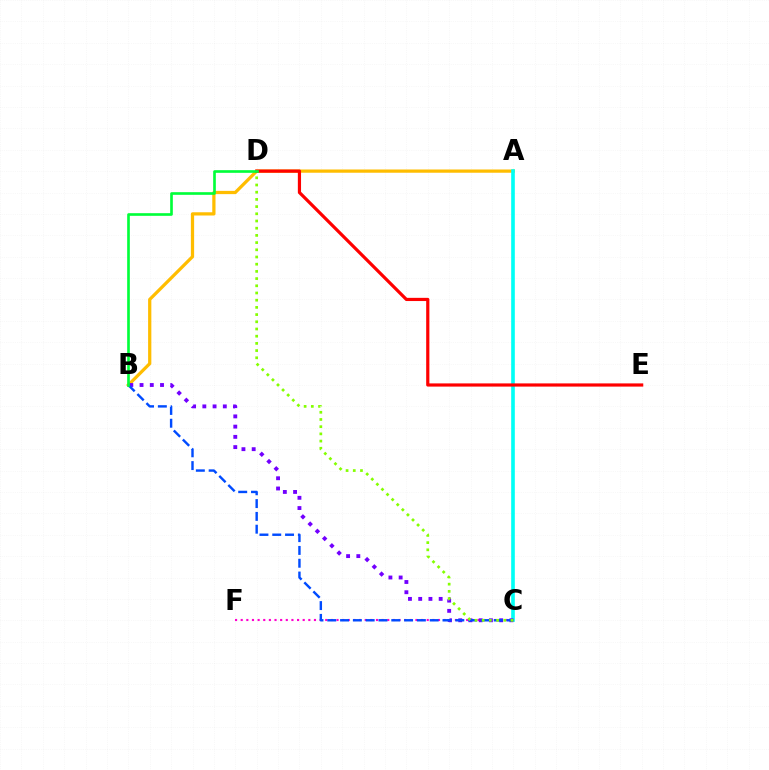{('A', 'B'): [{'color': '#ffbd00', 'line_style': 'solid', 'thickness': 2.34}], ('C', 'F'): [{'color': '#ff00cf', 'line_style': 'dotted', 'thickness': 1.53}], ('A', 'C'): [{'color': '#00fff6', 'line_style': 'solid', 'thickness': 2.62}], ('B', 'C'): [{'color': '#7200ff', 'line_style': 'dotted', 'thickness': 2.78}, {'color': '#004bff', 'line_style': 'dashed', 'thickness': 1.74}], ('D', 'E'): [{'color': '#ff0000', 'line_style': 'solid', 'thickness': 2.3}], ('C', 'D'): [{'color': '#84ff00', 'line_style': 'dotted', 'thickness': 1.96}], ('B', 'D'): [{'color': '#00ff39', 'line_style': 'solid', 'thickness': 1.9}]}